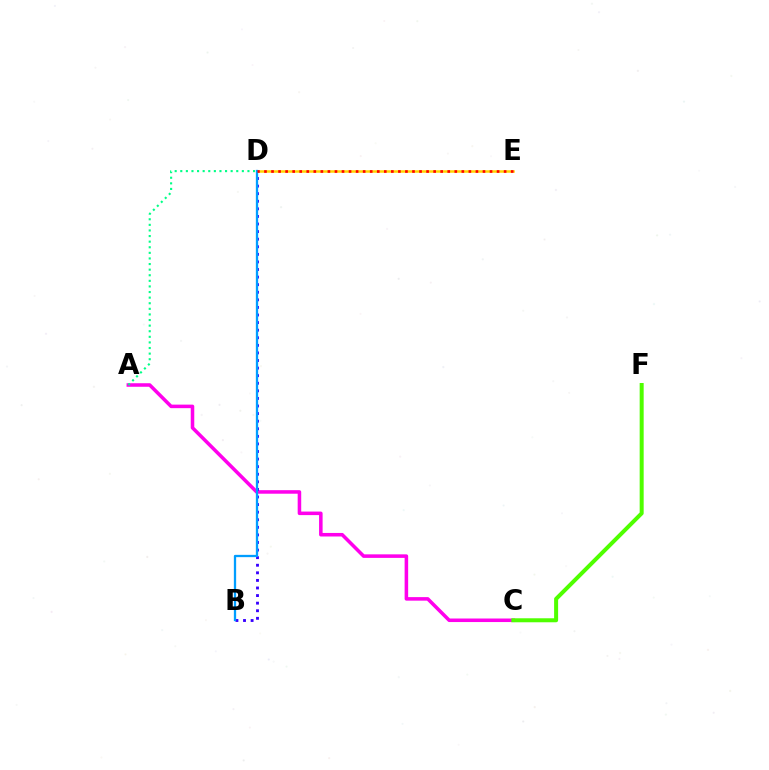{('A', 'C'): [{'color': '#ff00ed', 'line_style': 'solid', 'thickness': 2.55}], ('B', 'D'): [{'color': '#3700ff', 'line_style': 'dotted', 'thickness': 2.06}, {'color': '#009eff', 'line_style': 'solid', 'thickness': 1.65}], ('A', 'D'): [{'color': '#00ff86', 'line_style': 'dotted', 'thickness': 1.52}], ('D', 'E'): [{'color': '#ffd500', 'line_style': 'solid', 'thickness': 1.81}, {'color': '#ff0000', 'line_style': 'dotted', 'thickness': 1.92}], ('C', 'F'): [{'color': '#4fff00', 'line_style': 'solid', 'thickness': 2.88}]}